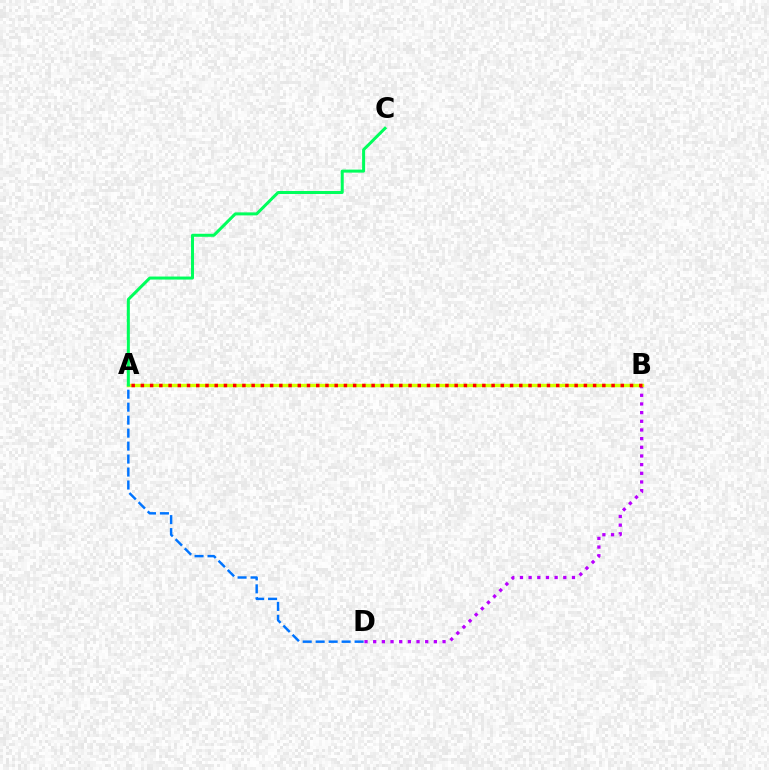{('B', 'D'): [{'color': '#b900ff', 'line_style': 'dotted', 'thickness': 2.35}], ('A', 'B'): [{'color': '#d1ff00', 'line_style': 'solid', 'thickness': 2.43}, {'color': '#ff0000', 'line_style': 'dotted', 'thickness': 2.51}], ('A', 'D'): [{'color': '#0074ff', 'line_style': 'dashed', 'thickness': 1.76}], ('A', 'C'): [{'color': '#00ff5c', 'line_style': 'solid', 'thickness': 2.17}]}